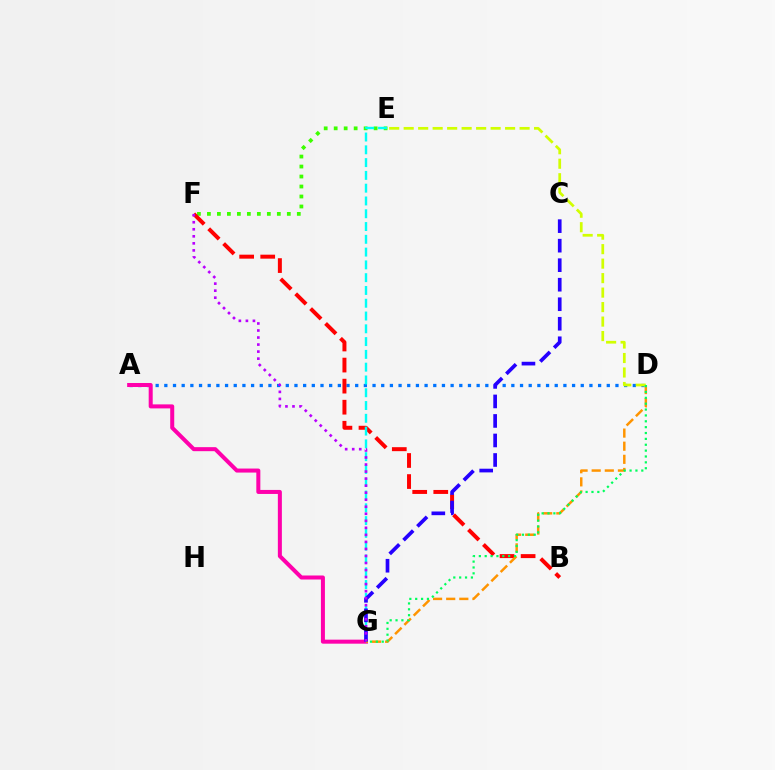{('A', 'D'): [{'color': '#0074ff', 'line_style': 'dotted', 'thickness': 2.36}], ('E', 'F'): [{'color': '#3dff00', 'line_style': 'dotted', 'thickness': 2.71}], ('B', 'F'): [{'color': '#ff0000', 'line_style': 'dashed', 'thickness': 2.86}], ('A', 'G'): [{'color': '#ff00ac', 'line_style': 'solid', 'thickness': 2.89}], ('D', 'G'): [{'color': '#ff9400', 'line_style': 'dashed', 'thickness': 1.78}, {'color': '#00ff5c', 'line_style': 'dotted', 'thickness': 1.59}], ('E', 'G'): [{'color': '#00fff6', 'line_style': 'dashed', 'thickness': 1.74}], ('D', 'E'): [{'color': '#d1ff00', 'line_style': 'dashed', 'thickness': 1.97}], ('C', 'G'): [{'color': '#2500ff', 'line_style': 'dashed', 'thickness': 2.65}], ('F', 'G'): [{'color': '#b900ff', 'line_style': 'dotted', 'thickness': 1.91}]}